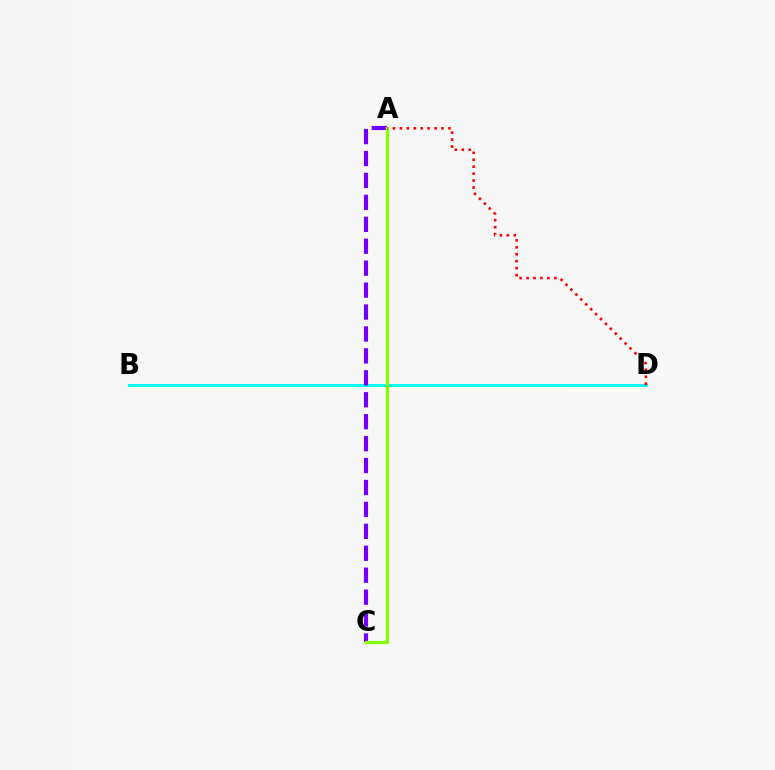{('B', 'D'): [{'color': '#00fff6', 'line_style': 'solid', 'thickness': 2.15}], ('A', 'C'): [{'color': '#7200ff', 'line_style': 'dashed', 'thickness': 2.98}, {'color': '#84ff00', 'line_style': 'solid', 'thickness': 2.37}], ('A', 'D'): [{'color': '#ff0000', 'line_style': 'dotted', 'thickness': 1.89}]}